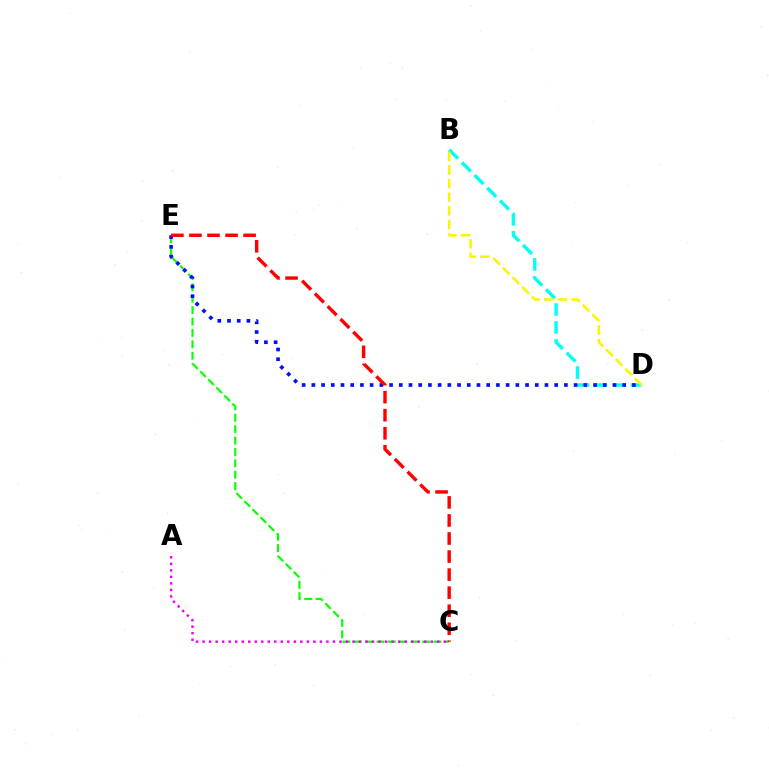{('C', 'E'): [{'color': '#08ff00', 'line_style': 'dashed', 'thickness': 1.55}, {'color': '#ff0000', 'line_style': 'dashed', 'thickness': 2.45}], ('B', 'D'): [{'color': '#00fff6', 'line_style': 'dashed', 'thickness': 2.44}, {'color': '#fcf500', 'line_style': 'dashed', 'thickness': 1.85}], ('D', 'E'): [{'color': '#0010ff', 'line_style': 'dotted', 'thickness': 2.64}], ('A', 'C'): [{'color': '#ee00ff', 'line_style': 'dotted', 'thickness': 1.77}]}